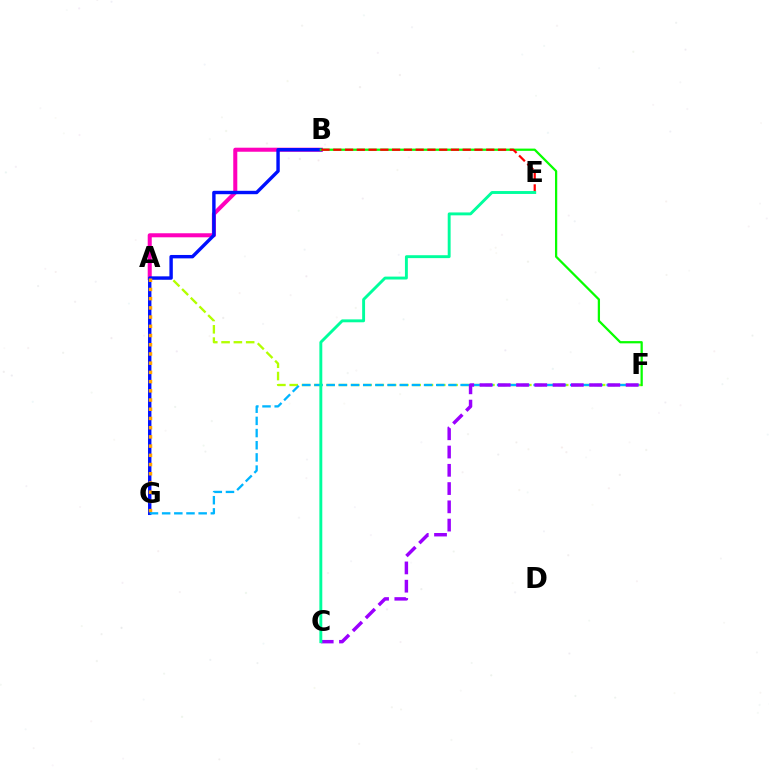{('A', 'F'): [{'color': '#b3ff00', 'line_style': 'dashed', 'thickness': 1.67}], ('A', 'B'): [{'color': '#ff00bd', 'line_style': 'solid', 'thickness': 2.91}], ('B', 'G'): [{'color': '#0010ff', 'line_style': 'solid', 'thickness': 2.45}], ('B', 'F'): [{'color': '#08ff00', 'line_style': 'solid', 'thickness': 1.62}], ('B', 'E'): [{'color': '#ff0000', 'line_style': 'dashed', 'thickness': 1.6}], ('A', 'G'): [{'color': '#ffa500', 'line_style': 'dotted', 'thickness': 2.5}], ('F', 'G'): [{'color': '#00b5ff', 'line_style': 'dashed', 'thickness': 1.65}], ('C', 'F'): [{'color': '#9b00ff', 'line_style': 'dashed', 'thickness': 2.48}], ('C', 'E'): [{'color': '#00ff9d', 'line_style': 'solid', 'thickness': 2.09}]}